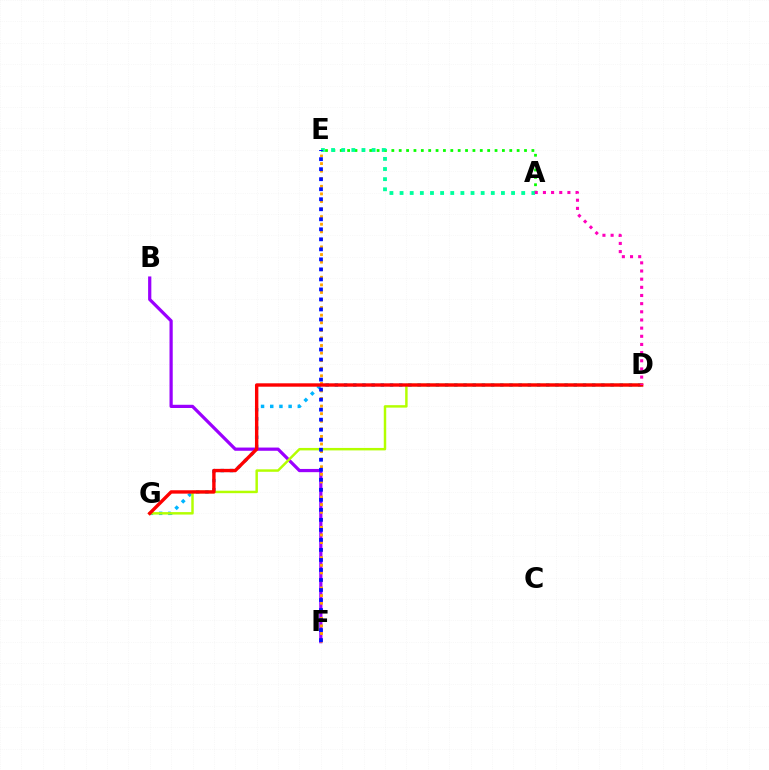{('D', 'G'): [{'color': '#00b5ff', 'line_style': 'dotted', 'thickness': 2.5}, {'color': '#b3ff00', 'line_style': 'solid', 'thickness': 1.77}, {'color': '#ff0000', 'line_style': 'solid', 'thickness': 2.44}], ('B', 'F'): [{'color': '#9b00ff', 'line_style': 'solid', 'thickness': 2.32}], ('A', 'E'): [{'color': '#08ff00', 'line_style': 'dotted', 'thickness': 2.0}, {'color': '#00ff9d', 'line_style': 'dotted', 'thickness': 2.75}], ('E', 'F'): [{'color': '#ffa500', 'line_style': 'dotted', 'thickness': 2.06}, {'color': '#0010ff', 'line_style': 'dotted', 'thickness': 2.72}], ('A', 'D'): [{'color': '#ff00bd', 'line_style': 'dotted', 'thickness': 2.22}]}